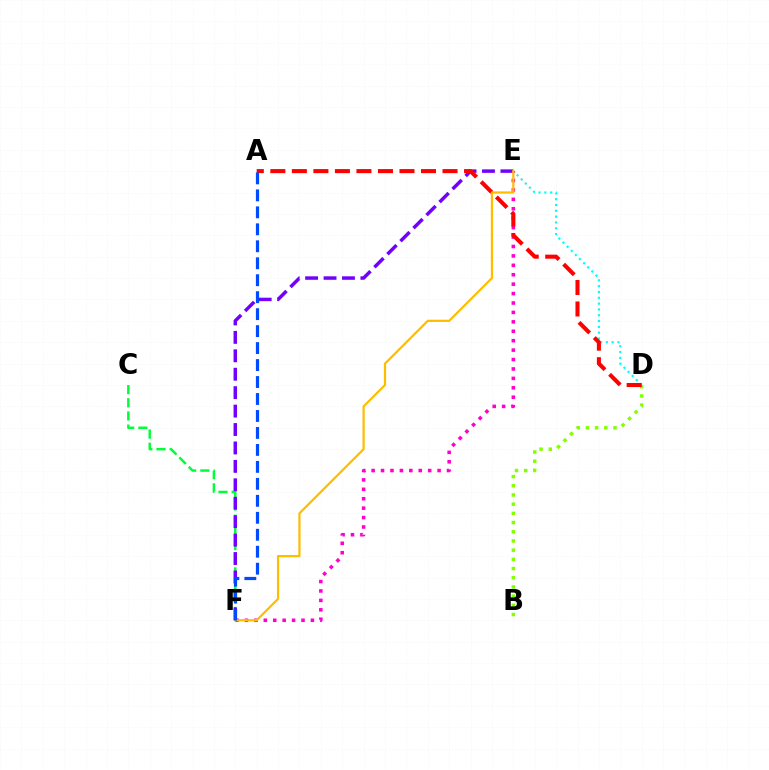{('C', 'F'): [{'color': '#00ff39', 'line_style': 'dashed', 'thickness': 1.79}], ('B', 'D'): [{'color': '#84ff00', 'line_style': 'dotted', 'thickness': 2.5}], ('E', 'F'): [{'color': '#7200ff', 'line_style': 'dashed', 'thickness': 2.5}, {'color': '#ff00cf', 'line_style': 'dotted', 'thickness': 2.56}, {'color': '#ffbd00', 'line_style': 'solid', 'thickness': 1.6}], ('D', 'E'): [{'color': '#00fff6', 'line_style': 'dotted', 'thickness': 1.58}], ('A', 'D'): [{'color': '#ff0000', 'line_style': 'dashed', 'thickness': 2.92}], ('A', 'F'): [{'color': '#004bff', 'line_style': 'dashed', 'thickness': 2.31}]}